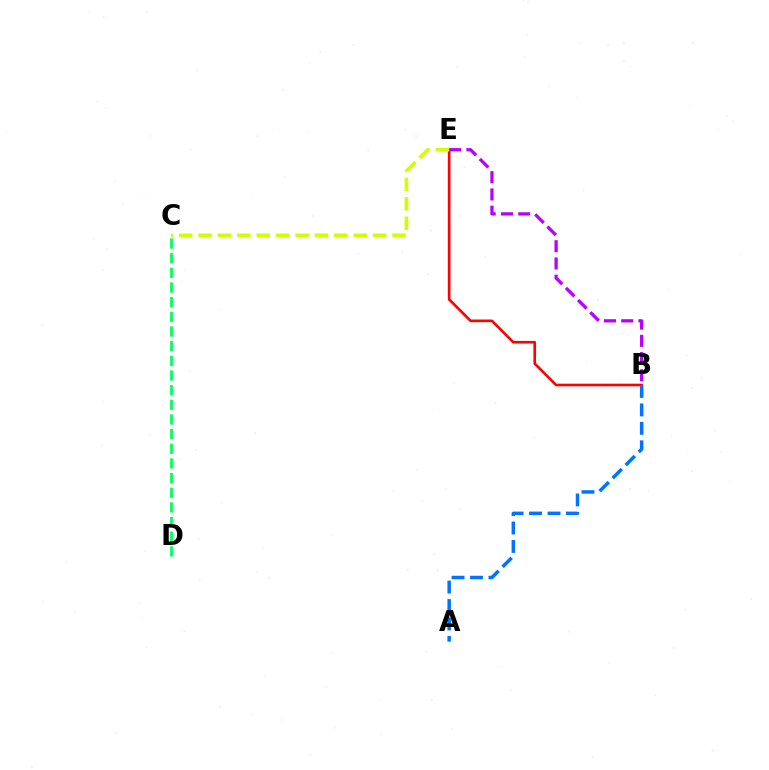{('B', 'E'): [{'color': '#ff0000', 'line_style': 'solid', 'thickness': 1.9}, {'color': '#b900ff', 'line_style': 'dashed', 'thickness': 2.34}], ('A', 'B'): [{'color': '#0074ff', 'line_style': 'dashed', 'thickness': 2.51}], ('C', 'D'): [{'color': '#00ff5c', 'line_style': 'dashed', 'thickness': 1.99}], ('C', 'E'): [{'color': '#d1ff00', 'line_style': 'dashed', 'thickness': 2.64}]}